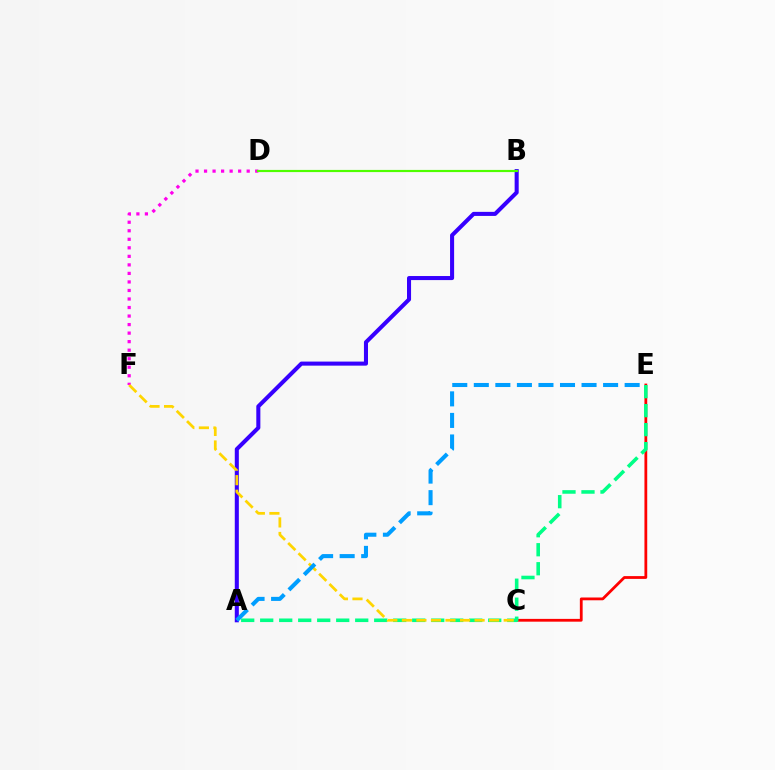{('A', 'B'): [{'color': '#3700ff', 'line_style': 'solid', 'thickness': 2.92}], ('D', 'F'): [{'color': '#ff00ed', 'line_style': 'dotted', 'thickness': 2.32}], ('C', 'E'): [{'color': '#ff0000', 'line_style': 'solid', 'thickness': 2.01}], ('B', 'D'): [{'color': '#4fff00', 'line_style': 'solid', 'thickness': 1.57}], ('A', 'E'): [{'color': '#00ff86', 'line_style': 'dashed', 'thickness': 2.58}, {'color': '#009eff', 'line_style': 'dashed', 'thickness': 2.93}], ('C', 'F'): [{'color': '#ffd500', 'line_style': 'dashed', 'thickness': 1.98}]}